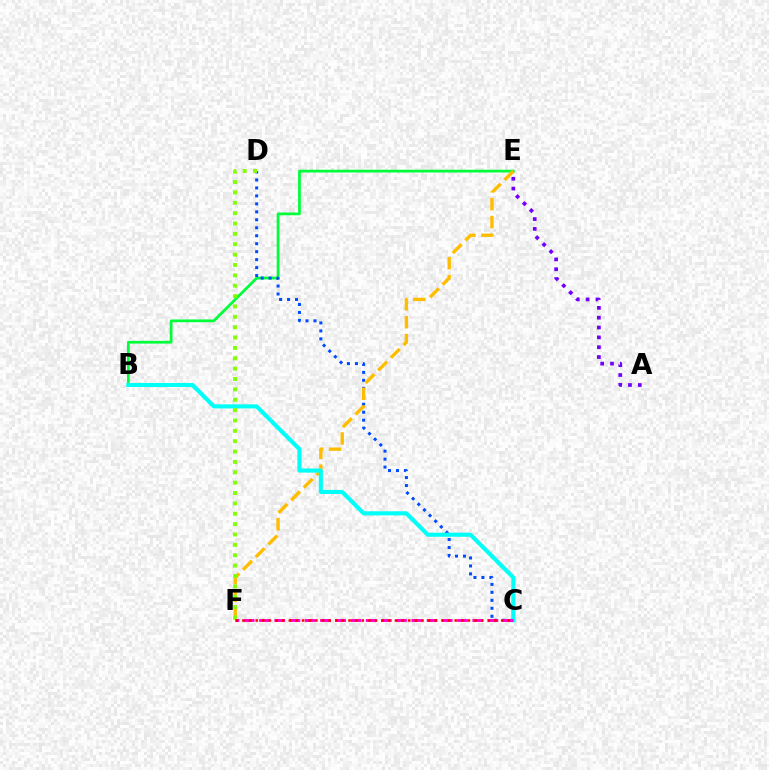{('B', 'E'): [{'color': '#00ff39', 'line_style': 'solid', 'thickness': 1.98}], ('C', 'D'): [{'color': '#004bff', 'line_style': 'dotted', 'thickness': 2.16}], ('E', 'F'): [{'color': '#ffbd00', 'line_style': 'dashed', 'thickness': 2.43}], ('B', 'C'): [{'color': '#00fff6', 'line_style': 'solid', 'thickness': 2.96}], ('A', 'E'): [{'color': '#7200ff', 'line_style': 'dotted', 'thickness': 2.67}], ('C', 'F'): [{'color': '#ff00cf', 'line_style': 'dashed', 'thickness': 2.07}, {'color': '#ff0000', 'line_style': 'dotted', 'thickness': 1.8}], ('D', 'F'): [{'color': '#84ff00', 'line_style': 'dotted', 'thickness': 2.82}]}